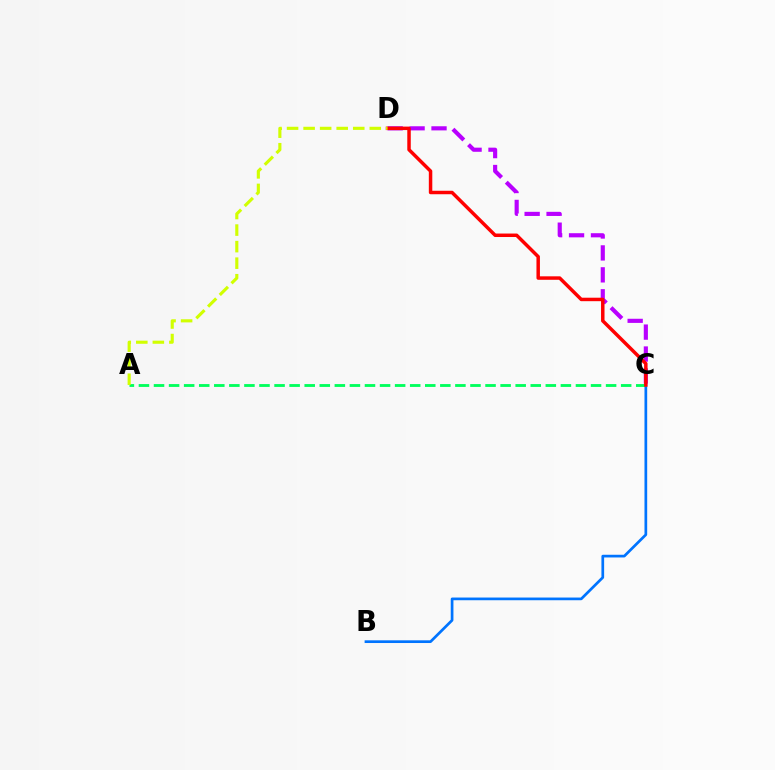{('C', 'D'): [{'color': '#b900ff', 'line_style': 'dashed', 'thickness': 2.98}, {'color': '#ff0000', 'line_style': 'solid', 'thickness': 2.5}], ('B', 'C'): [{'color': '#0074ff', 'line_style': 'solid', 'thickness': 1.95}], ('A', 'C'): [{'color': '#00ff5c', 'line_style': 'dashed', 'thickness': 2.05}], ('A', 'D'): [{'color': '#d1ff00', 'line_style': 'dashed', 'thickness': 2.25}]}